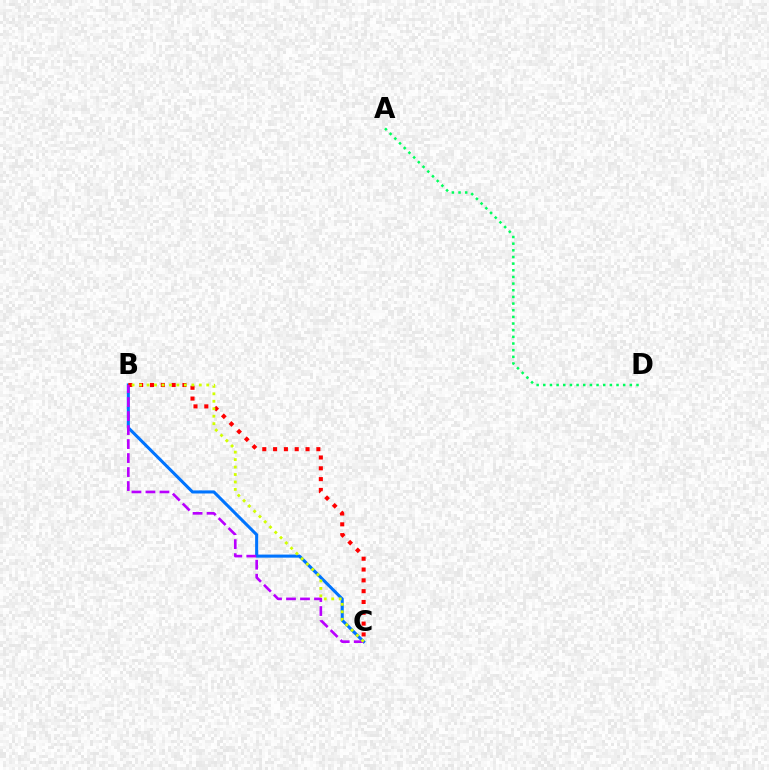{('A', 'D'): [{'color': '#00ff5c', 'line_style': 'dotted', 'thickness': 1.81}], ('B', 'C'): [{'color': '#0074ff', 'line_style': 'solid', 'thickness': 2.21}, {'color': '#ff0000', 'line_style': 'dotted', 'thickness': 2.94}, {'color': '#b900ff', 'line_style': 'dashed', 'thickness': 1.9}, {'color': '#d1ff00', 'line_style': 'dotted', 'thickness': 2.03}]}